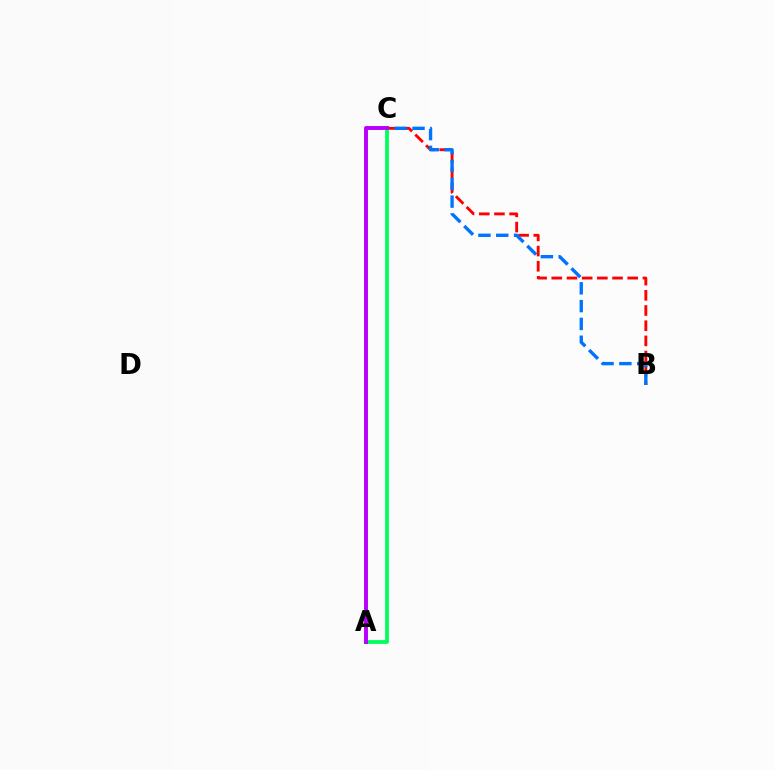{('B', 'C'): [{'color': '#ff0000', 'line_style': 'dashed', 'thickness': 2.06}, {'color': '#0074ff', 'line_style': 'dashed', 'thickness': 2.42}], ('A', 'C'): [{'color': '#00ff5c', 'line_style': 'solid', 'thickness': 2.73}, {'color': '#d1ff00', 'line_style': 'dashed', 'thickness': 1.75}, {'color': '#b900ff', 'line_style': 'solid', 'thickness': 2.81}]}